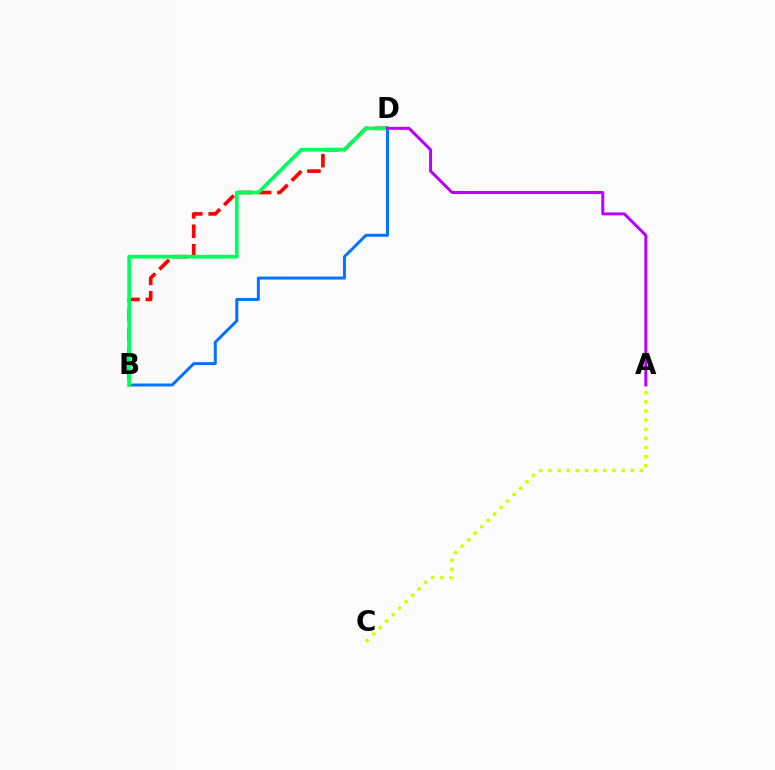{('B', 'D'): [{'color': '#ff0000', 'line_style': 'dashed', 'thickness': 2.64}, {'color': '#0074ff', 'line_style': 'solid', 'thickness': 2.14}, {'color': '#00ff5c', 'line_style': 'solid', 'thickness': 2.67}], ('A', 'C'): [{'color': '#d1ff00', 'line_style': 'dotted', 'thickness': 2.49}], ('A', 'D'): [{'color': '#b900ff', 'line_style': 'solid', 'thickness': 2.14}]}